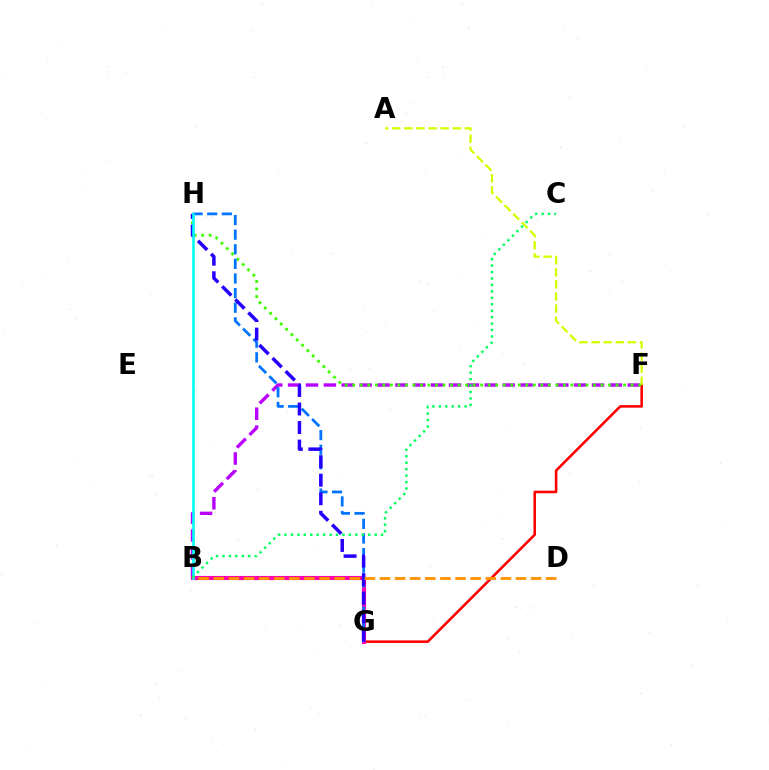{('B', 'F'): [{'color': '#b900ff', 'line_style': 'dashed', 'thickness': 2.43}], ('F', 'G'): [{'color': '#ff0000', 'line_style': 'solid', 'thickness': 1.85}], ('B', 'G'): [{'color': '#ff00ac', 'line_style': 'solid', 'thickness': 2.97}], ('F', 'H'): [{'color': '#3dff00', 'line_style': 'dotted', 'thickness': 2.04}], ('G', 'H'): [{'color': '#0074ff', 'line_style': 'dashed', 'thickness': 1.99}, {'color': '#2500ff', 'line_style': 'dashed', 'thickness': 2.52}], ('B', 'H'): [{'color': '#00fff6', 'line_style': 'solid', 'thickness': 1.89}], ('A', 'F'): [{'color': '#d1ff00', 'line_style': 'dashed', 'thickness': 1.64}], ('B', 'C'): [{'color': '#00ff5c', 'line_style': 'dotted', 'thickness': 1.75}], ('B', 'D'): [{'color': '#ff9400', 'line_style': 'dashed', 'thickness': 2.05}]}